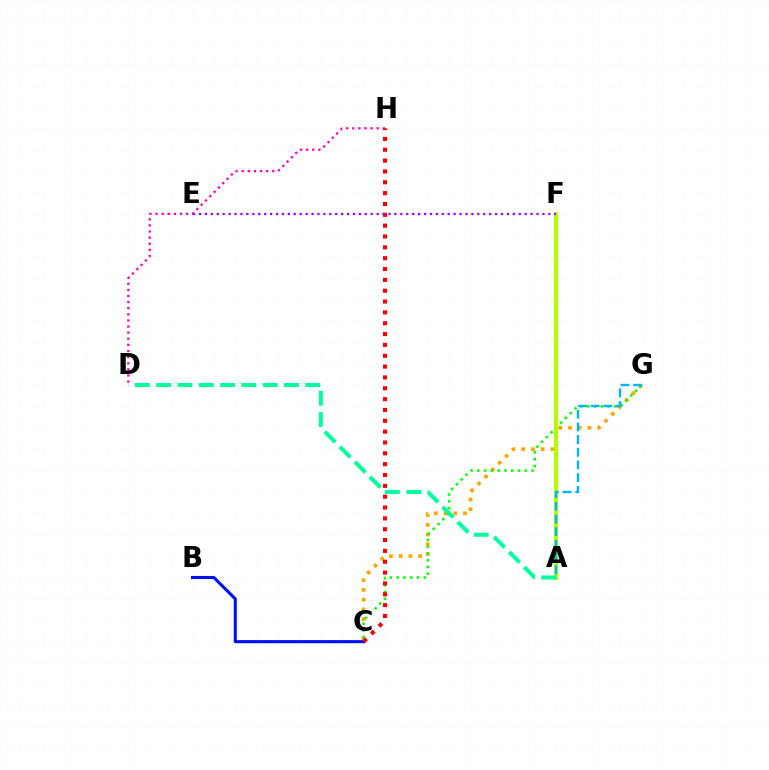{('D', 'H'): [{'color': '#ff00bd', 'line_style': 'dotted', 'thickness': 1.66}], ('C', 'G'): [{'color': '#ffa500', 'line_style': 'dotted', 'thickness': 2.64}, {'color': '#08ff00', 'line_style': 'dotted', 'thickness': 1.84}], ('A', 'F'): [{'color': '#b3ff00', 'line_style': 'solid', 'thickness': 2.98}], ('B', 'C'): [{'color': '#0010ff', 'line_style': 'solid', 'thickness': 2.23}], ('C', 'H'): [{'color': '#ff0000', 'line_style': 'dotted', 'thickness': 2.95}], ('A', 'D'): [{'color': '#00ff9d', 'line_style': 'dashed', 'thickness': 2.89}], ('A', 'G'): [{'color': '#00b5ff', 'line_style': 'dashed', 'thickness': 1.72}], ('E', 'F'): [{'color': '#9b00ff', 'line_style': 'dotted', 'thickness': 1.61}]}